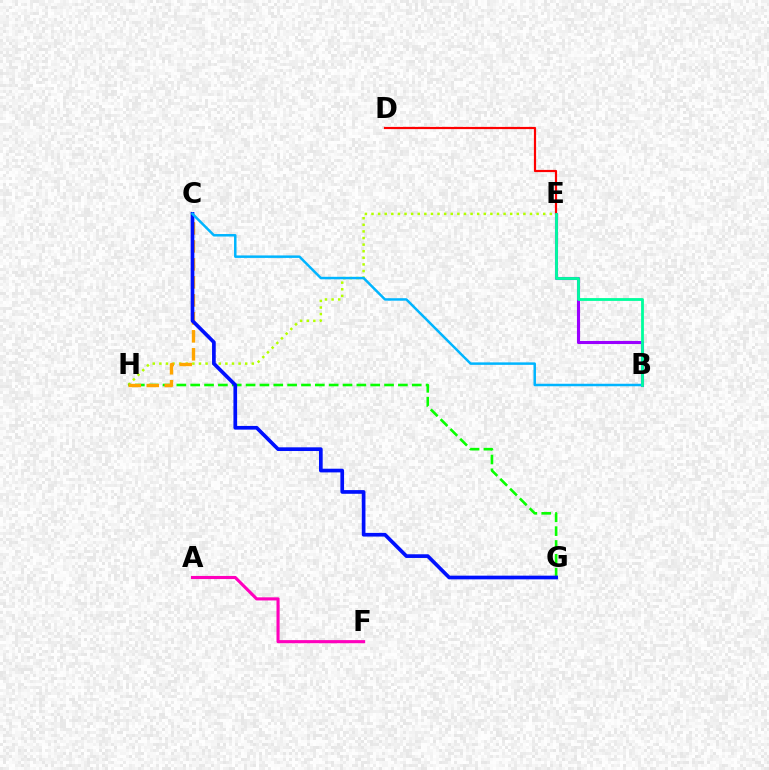{('E', 'H'): [{'color': '#b3ff00', 'line_style': 'dotted', 'thickness': 1.79}], ('G', 'H'): [{'color': '#08ff00', 'line_style': 'dashed', 'thickness': 1.88}], ('A', 'F'): [{'color': '#ff00bd', 'line_style': 'solid', 'thickness': 2.24}], ('C', 'H'): [{'color': '#ffa500', 'line_style': 'dashed', 'thickness': 2.44}], ('B', 'E'): [{'color': '#9b00ff', 'line_style': 'solid', 'thickness': 2.23}, {'color': '#00ff9d', 'line_style': 'solid', 'thickness': 2.03}], ('D', 'E'): [{'color': '#ff0000', 'line_style': 'solid', 'thickness': 1.58}], ('C', 'G'): [{'color': '#0010ff', 'line_style': 'solid', 'thickness': 2.66}], ('B', 'C'): [{'color': '#00b5ff', 'line_style': 'solid', 'thickness': 1.79}]}